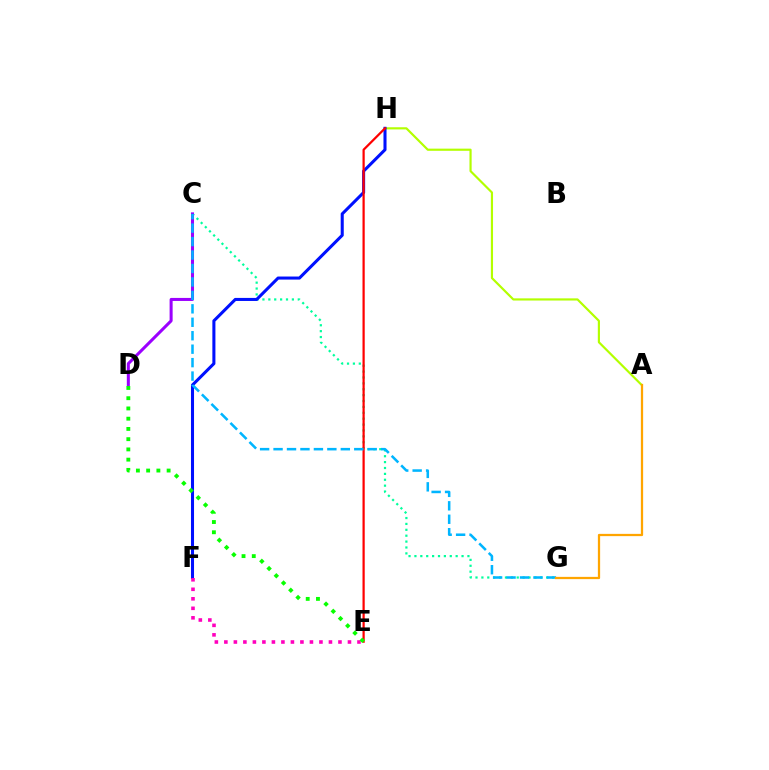{('A', 'H'): [{'color': '#b3ff00', 'line_style': 'solid', 'thickness': 1.56}], ('C', 'G'): [{'color': '#00ff9d', 'line_style': 'dotted', 'thickness': 1.6}, {'color': '#00b5ff', 'line_style': 'dashed', 'thickness': 1.83}], ('F', 'H'): [{'color': '#0010ff', 'line_style': 'solid', 'thickness': 2.2}], ('C', 'D'): [{'color': '#9b00ff', 'line_style': 'solid', 'thickness': 2.18}], ('E', 'H'): [{'color': '#ff0000', 'line_style': 'solid', 'thickness': 1.6}], ('A', 'G'): [{'color': '#ffa500', 'line_style': 'solid', 'thickness': 1.63}], ('E', 'F'): [{'color': '#ff00bd', 'line_style': 'dotted', 'thickness': 2.58}], ('D', 'E'): [{'color': '#08ff00', 'line_style': 'dotted', 'thickness': 2.78}]}